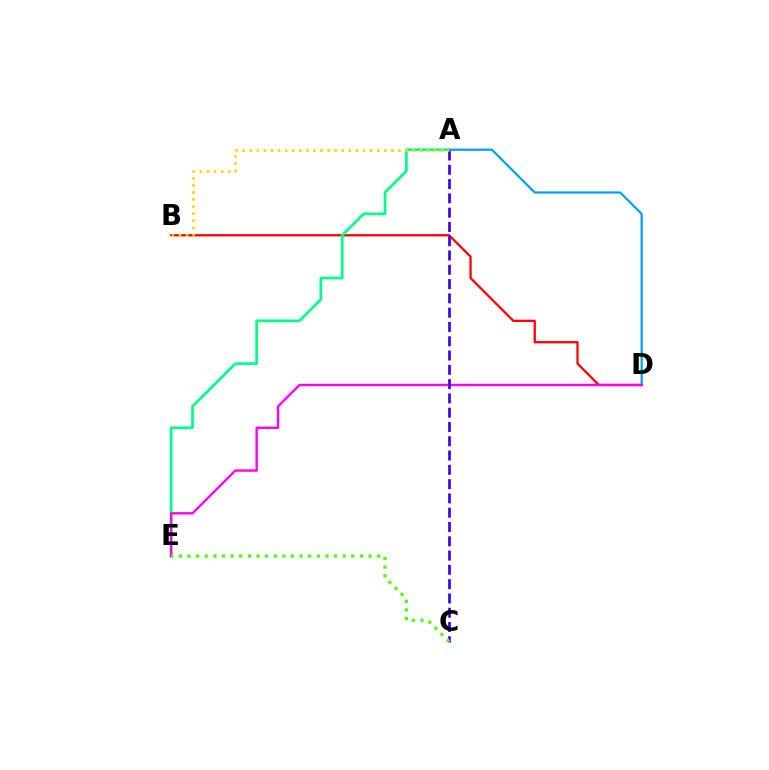{('B', 'D'): [{'color': '#ff0000', 'line_style': 'solid', 'thickness': 1.64}], ('A', 'E'): [{'color': '#00ff86', 'line_style': 'solid', 'thickness': 1.95}], ('A', 'D'): [{'color': '#009eff', 'line_style': 'solid', 'thickness': 1.6}], ('D', 'E'): [{'color': '#ff00ed', 'line_style': 'solid', 'thickness': 1.72}], ('A', 'C'): [{'color': '#3700ff', 'line_style': 'dashed', 'thickness': 1.94}], ('A', 'B'): [{'color': '#ffd500', 'line_style': 'dotted', 'thickness': 1.92}], ('C', 'E'): [{'color': '#4fff00', 'line_style': 'dotted', 'thickness': 2.34}]}